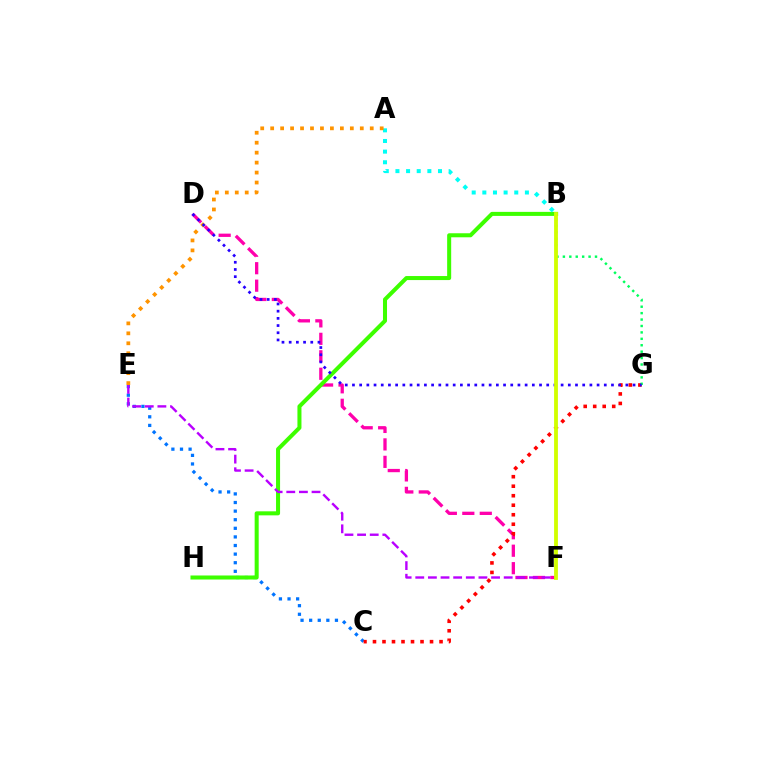{('C', 'E'): [{'color': '#0074ff', 'line_style': 'dotted', 'thickness': 2.34}], ('D', 'F'): [{'color': '#ff00ac', 'line_style': 'dashed', 'thickness': 2.37}], ('C', 'G'): [{'color': '#ff0000', 'line_style': 'dotted', 'thickness': 2.58}], ('B', 'H'): [{'color': '#3dff00', 'line_style': 'solid', 'thickness': 2.9}], ('A', 'B'): [{'color': '#00fff6', 'line_style': 'dotted', 'thickness': 2.89}], ('A', 'E'): [{'color': '#ff9400', 'line_style': 'dotted', 'thickness': 2.71}], ('E', 'F'): [{'color': '#b900ff', 'line_style': 'dashed', 'thickness': 1.72}], ('B', 'G'): [{'color': '#00ff5c', 'line_style': 'dotted', 'thickness': 1.75}], ('D', 'G'): [{'color': '#2500ff', 'line_style': 'dotted', 'thickness': 1.95}], ('B', 'F'): [{'color': '#d1ff00', 'line_style': 'solid', 'thickness': 2.75}]}